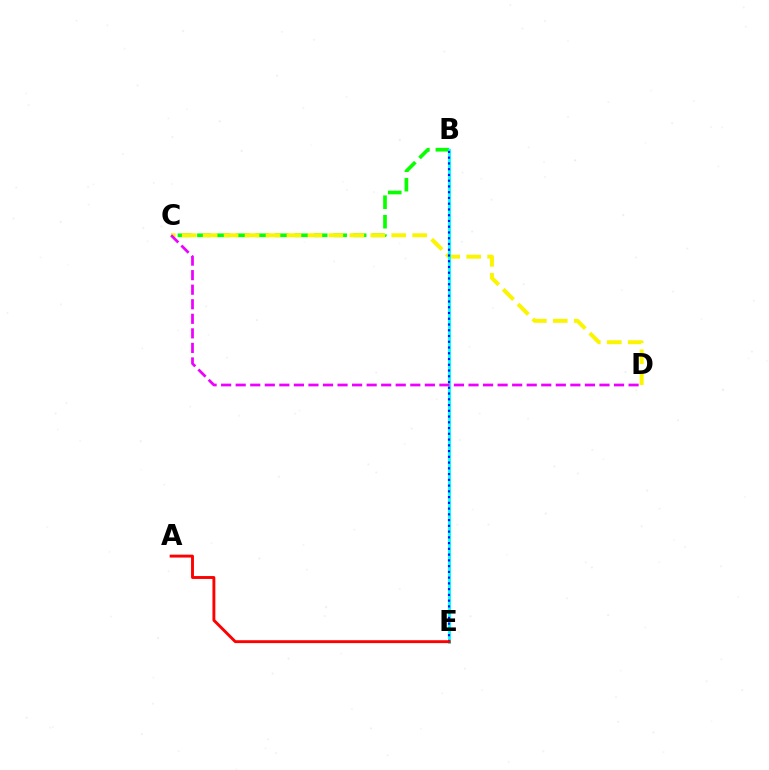{('B', 'C'): [{'color': '#08ff00', 'line_style': 'dashed', 'thickness': 2.64}], ('C', 'D'): [{'color': '#fcf500', 'line_style': 'dashed', 'thickness': 2.85}, {'color': '#ee00ff', 'line_style': 'dashed', 'thickness': 1.98}], ('B', 'E'): [{'color': '#00fff6', 'line_style': 'solid', 'thickness': 2.06}, {'color': '#0010ff', 'line_style': 'dotted', 'thickness': 1.56}], ('A', 'E'): [{'color': '#ff0000', 'line_style': 'solid', 'thickness': 2.08}]}